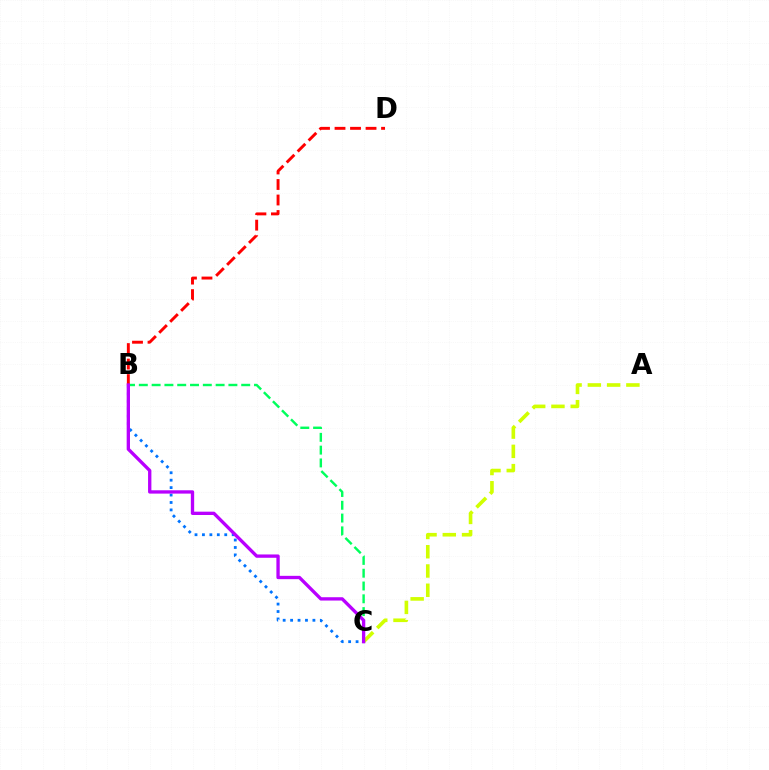{('A', 'C'): [{'color': '#d1ff00', 'line_style': 'dashed', 'thickness': 2.62}], ('B', 'C'): [{'color': '#00ff5c', 'line_style': 'dashed', 'thickness': 1.74}, {'color': '#0074ff', 'line_style': 'dotted', 'thickness': 2.02}, {'color': '#b900ff', 'line_style': 'solid', 'thickness': 2.4}], ('B', 'D'): [{'color': '#ff0000', 'line_style': 'dashed', 'thickness': 2.11}]}